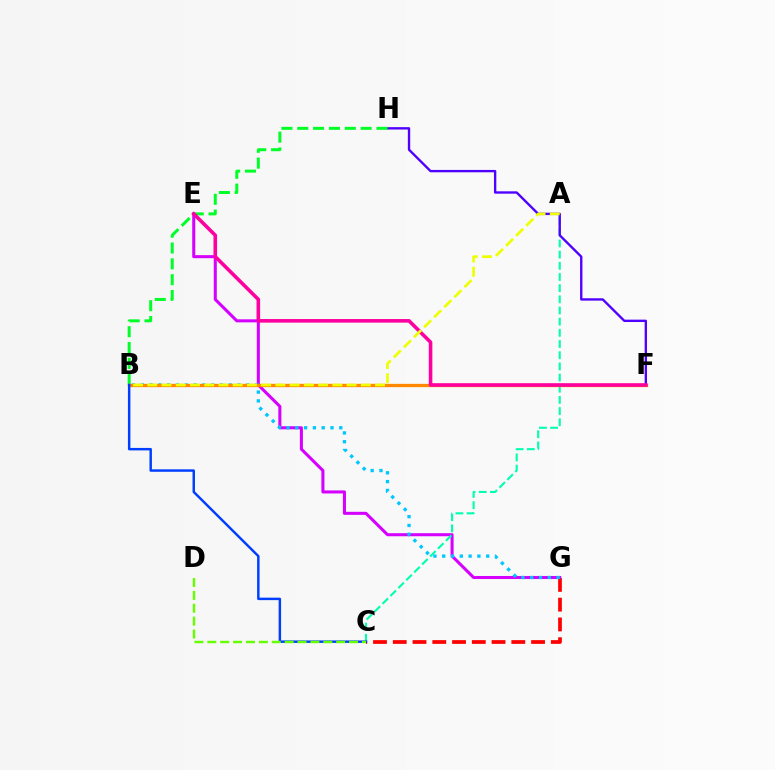{('C', 'G'): [{'color': '#ff0000', 'line_style': 'dashed', 'thickness': 2.68}], ('E', 'G'): [{'color': '#d600ff', 'line_style': 'solid', 'thickness': 2.19}], ('A', 'C'): [{'color': '#00ffaf', 'line_style': 'dashed', 'thickness': 1.52}], ('B', 'G'): [{'color': '#00c7ff', 'line_style': 'dotted', 'thickness': 2.39}], ('F', 'H'): [{'color': '#4f00ff', 'line_style': 'solid', 'thickness': 1.7}], ('B', 'H'): [{'color': '#00ff27', 'line_style': 'dashed', 'thickness': 2.15}], ('B', 'F'): [{'color': '#ff8800', 'line_style': 'solid', 'thickness': 2.37}], ('E', 'F'): [{'color': '#ff00a0', 'line_style': 'solid', 'thickness': 2.58}], ('A', 'B'): [{'color': '#eeff00', 'line_style': 'dashed', 'thickness': 1.93}], ('B', 'C'): [{'color': '#003fff', 'line_style': 'solid', 'thickness': 1.77}], ('C', 'D'): [{'color': '#66ff00', 'line_style': 'dashed', 'thickness': 1.75}]}